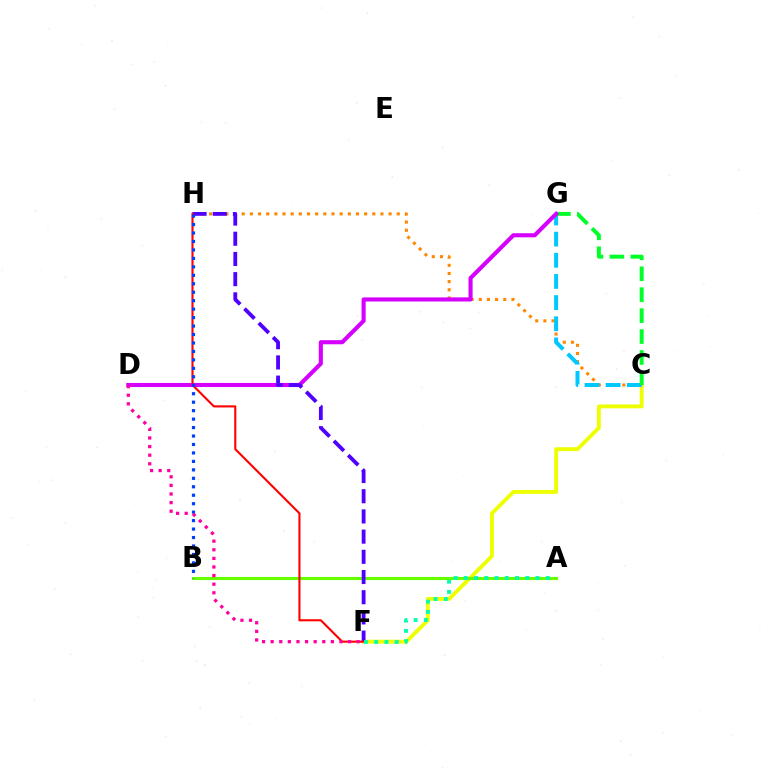{('C', 'F'): [{'color': '#eeff00', 'line_style': 'solid', 'thickness': 2.77}], ('C', 'H'): [{'color': '#ff8800', 'line_style': 'dotted', 'thickness': 2.22}], ('C', 'G'): [{'color': '#00c7ff', 'line_style': 'dashed', 'thickness': 2.87}, {'color': '#00ff27', 'line_style': 'dashed', 'thickness': 2.84}], ('D', 'G'): [{'color': '#d600ff', 'line_style': 'solid', 'thickness': 2.95}], ('A', 'B'): [{'color': '#66ff00', 'line_style': 'solid', 'thickness': 2.24}], ('F', 'H'): [{'color': '#4f00ff', 'line_style': 'dashed', 'thickness': 2.74}, {'color': '#ff0000', 'line_style': 'solid', 'thickness': 1.51}], ('B', 'H'): [{'color': '#003fff', 'line_style': 'dotted', 'thickness': 2.3}], ('D', 'F'): [{'color': '#ff00a0', 'line_style': 'dotted', 'thickness': 2.34}], ('A', 'F'): [{'color': '#00ffaf', 'line_style': 'dotted', 'thickness': 2.78}]}